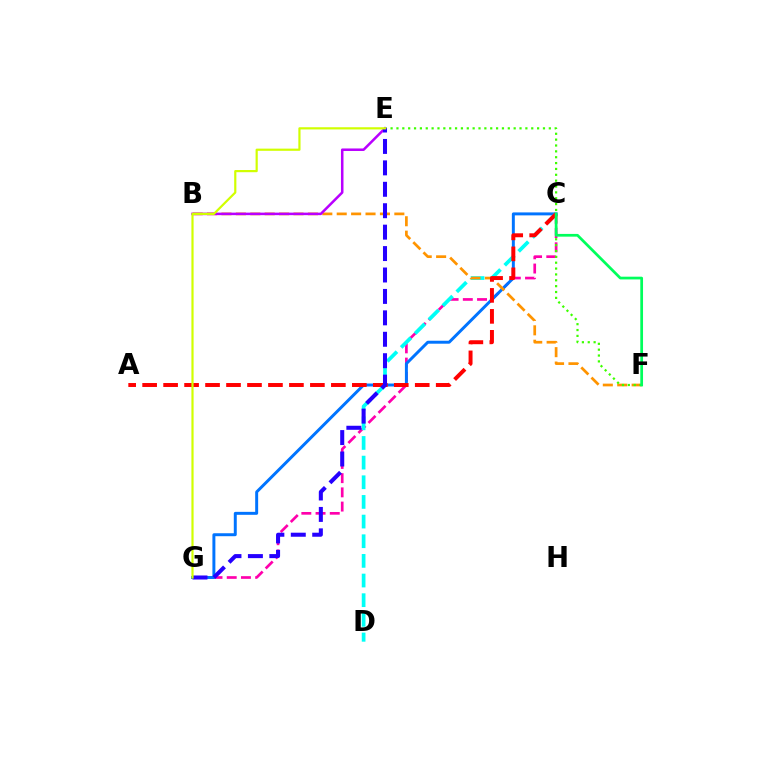{('C', 'G'): [{'color': '#ff00ac', 'line_style': 'dashed', 'thickness': 1.93}, {'color': '#0074ff', 'line_style': 'solid', 'thickness': 2.13}], ('C', 'D'): [{'color': '#00fff6', 'line_style': 'dashed', 'thickness': 2.67}], ('B', 'F'): [{'color': '#ff9400', 'line_style': 'dashed', 'thickness': 1.96}], ('E', 'F'): [{'color': '#3dff00', 'line_style': 'dotted', 'thickness': 1.59}], ('A', 'C'): [{'color': '#ff0000', 'line_style': 'dashed', 'thickness': 2.85}], ('B', 'E'): [{'color': '#b900ff', 'line_style': 'solid', 'thickness': 1.82}], ('E', 'G'): [{'color': '#2500ff', 'line_style': 'dashed', 'thickness': 2.91}, {'color': '#d1ff00', 'line_style': 'solid', 'thickness': 1.58}], ('C', 'F'): [{'color': '#00ff5c', 'line_style': 'solid', 'thickness': 1.97}]}